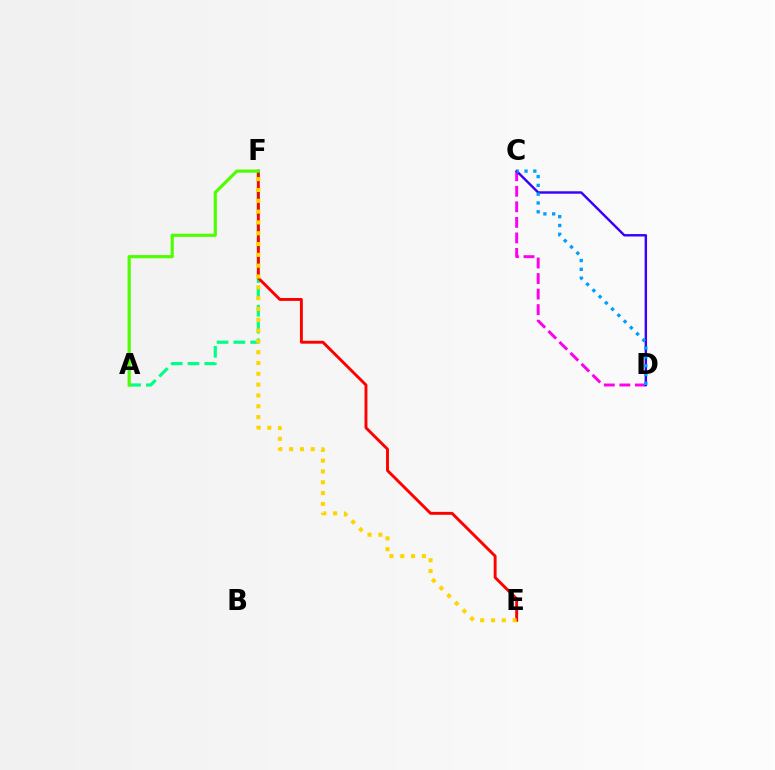{('A', 'F'): [{'color': '#00ff86', 'line_style': 'dashed', 'thickness': 2.28}, {'color': '#4fff00', 'line_style': 'solid', 'thickness': 2.29}], ('C', 'D'): [{'color': '#ff00ed', 'line_style': 'dashed', 'thickness': 2.11}, {'color': '#3700ff', 'line_style': 'solid', 'thickness': 1.75}, {'color': '#009eff', 'line_style': 'dotted', 'thickness': 2.39}], ('E', 'F'): [{'color': '#ff0000', 'line_style': 'solid', 'thickness': 2.09}, {'color': '#ffd500', 'line_style': 'dotted', 'thickness': 2.94}]}